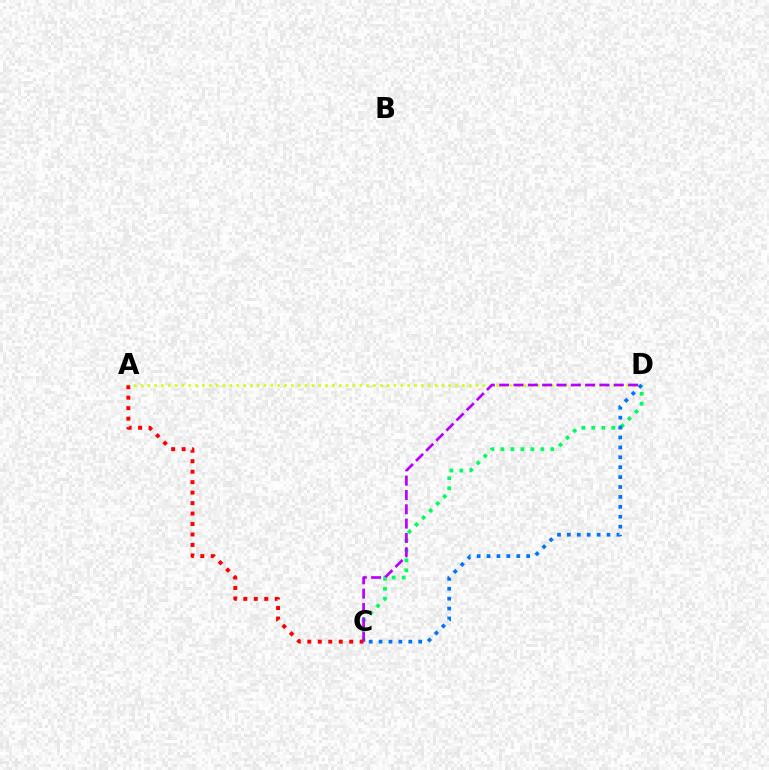{('A', 'D'): [{'color': '#d1ff00', 'line_style': 'dotted', 'thickness': 1.86}], ('C', 'D'): [{'color': '#00ff5c', 'line_style': 'dotted', 'thickness': 2.71}, {'color': '#b900ff', 'line_style': 'dashed', 'thickness': 1.95}, {'color': '#0074ff', 'line_style': 'dotted', 'thickness': 2.69}], ('A', 'C'): [{'color': '#ff0000', 'line_style': 'dotted', 'thickness': 2.84}]}